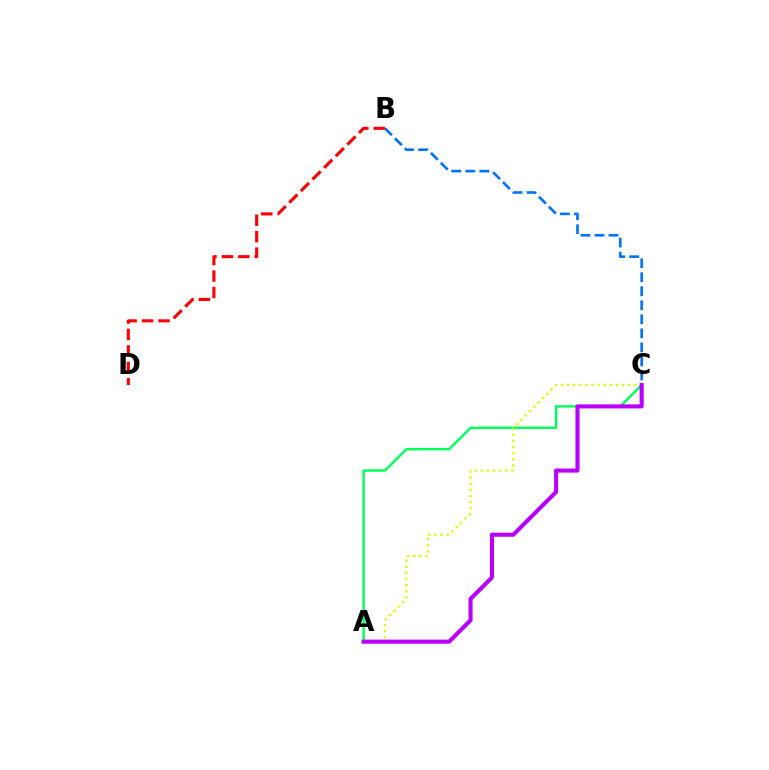{('A', 'C'): [{'color': '#00ff5c', 'line_style': 'solid', 'thickness': 1.75}, {'color': '#d1ff00', 'line_style': 'dotted', 'thickness': 1.66}, {'color': '#b900ff', 'line_style': 'solid', 'thickness': 2.94}], ('B', 'C'): [{'color': '#0074ff', 'line_style': 'dashed', 'thickness': 1.91}], ('B', 'D'): [{'color': '#ff0000', 'line_style': 'dashed', 'thickness': 2.23}]}